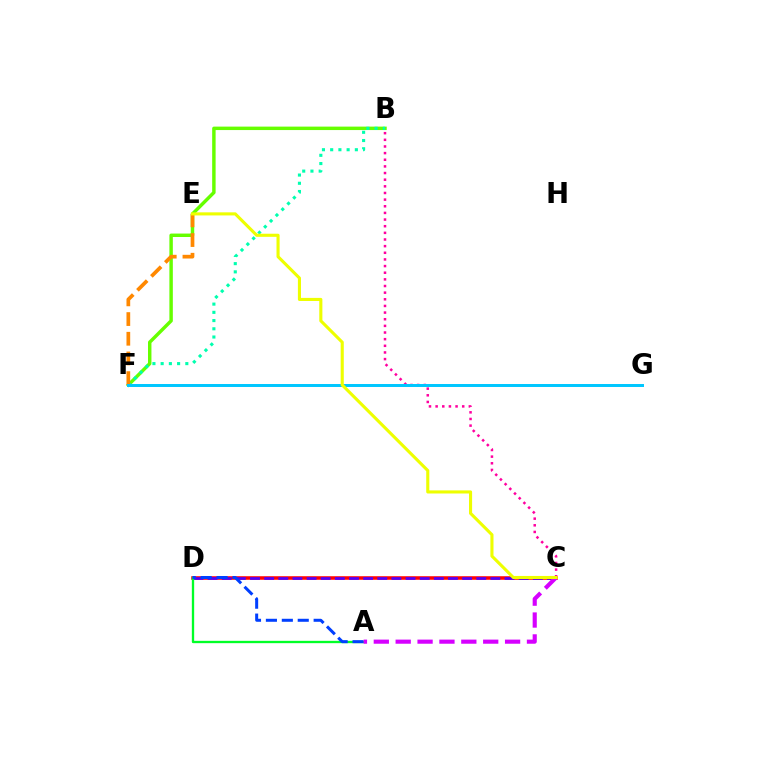{('C', 'D'): [{'color': '#ff0000', 'line_style': 'solid', 'thickness': 2.55}, {'color': '#4f00ff', 'line_style': 'dashed', 'thickness': 1.92}], ('B', 'F'): [{'color': '#66ff00', 'line_style': 'solid', 'thickness': 2.48}, {'color': '#00ffaf', 'line_style': 'dotted', 'thickness': 2.23}], ('A', 'D'): [{'color': '#00ff27', 'line_style': 'solid', 'thickness': 1.68}, {'color': '#003fff', 'line_style': 'dashed', 'thickness': 2.16}], ('A', 'C'): [{'color': '#d600ff', 'line_style': 'dashed', 'thickness': 2.97}], ('E', 'F'): [{'color': '#ff8800', 'line_style': 'dashed', 'thickness': 2.67}], ('B', 'C'): [{'color': '#ff00a0', 'line_style': 'dotted', 'thickness': 1.81}], ('F', 'G'): [{'color': '#00c7ff', 'line_style': 'solid', 'thickness': 2.15}], ('C', 'E'): [{'color': '#eeff00', 'line_style': 'solid', 'thickness': 2.23}]}